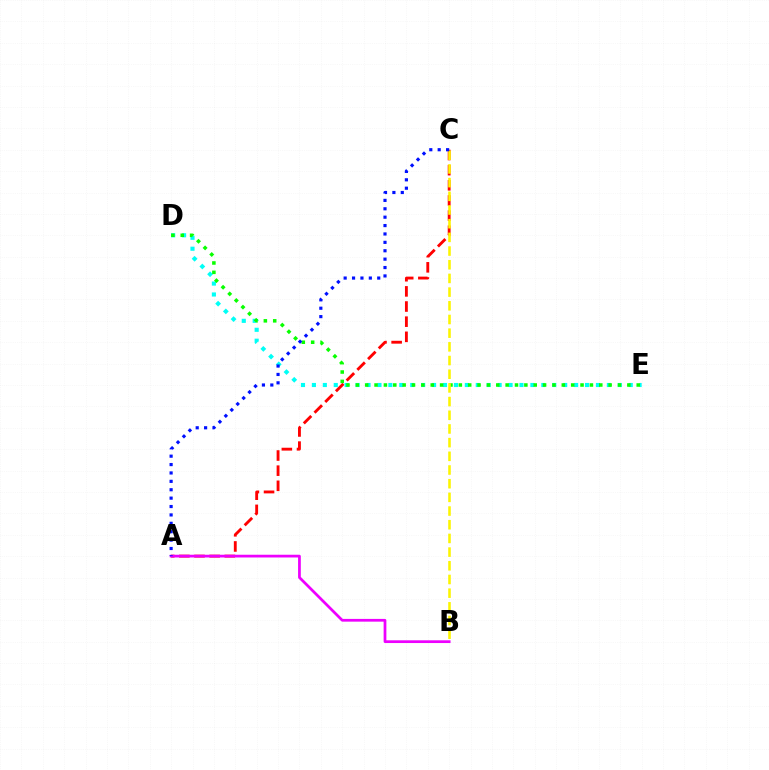{('A', 'C'): [{'color': '#ff0000', 'line_style': 'dashed', 'thickness': 2.06}, {'color': '#0010ff', 'line_style': 'dotted', 'thickness': 2.28}], ('D', 'E'): [{'color': '#00fff6', 'line_style': 'dotted', 'thickness': 2.97}, {'color': '#08ff00', 'line_style': 'dotted', 'thickness': 2.54}], ('A', 'B'): [{'color': '#ee00ff', 'line_style': 'solid', 'thickness': 1.97}], ('B', 'C'): [{'color': '#fcf500', 'line_style': 'dashed', 'thickness': 1.86}]}